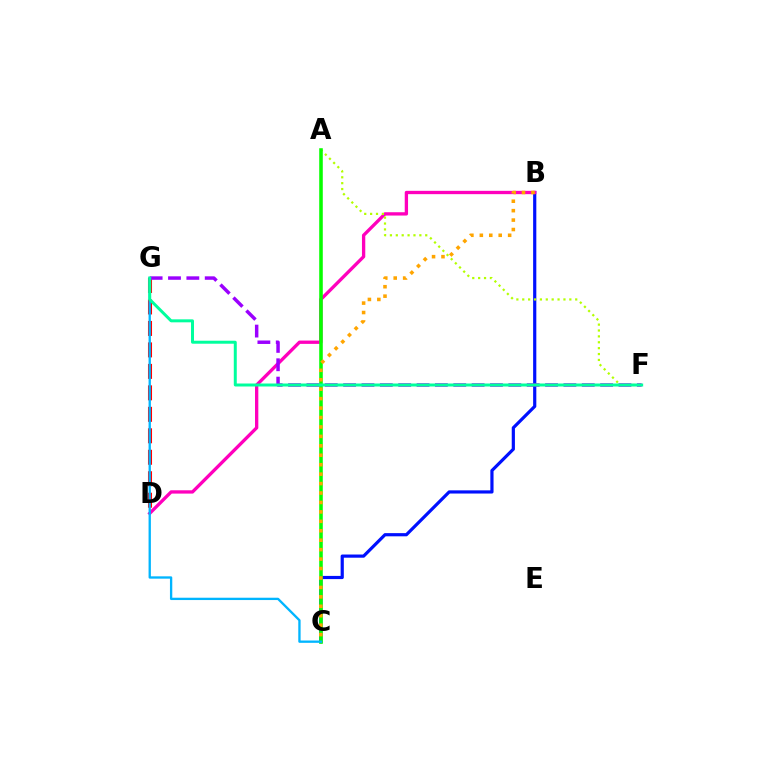{('B', 'C'): [{'color': '#0010ff', 'line_style': 'solid', 'thickness': 2.3}, {'color': '#ffa500', 'line_style': 'dotted', 'thickness': 2.56}], ('B', 'D'): [{'color': '#ff00bd', 'line_style': 'solid', 'thickness': 2.39}], ('A', 'F'): [{'color': '#b3ff00', 'line_style': 'dotted', 'thickness': 1.6}], ('D', 'G'): [{'color': '#ff0000', 'line_style': 'dashed', 'thickness': 2.92}], ('A', 'C'): [{'color': '#08ff00', 'line_style': 'solid', 'thickness': 2.56}], ('C', 'G'): [{'color': '#00b5ff', 'line_style': 'solid', 'thickness': 1.68}], ('F', 'G'): [{'color': '#9b00ff', 'line_style': 'dashed', 'thickness': 2.49}, {'color': '#00ff9d', 'line_style': 'solid', 'thickness': 2.15}]}